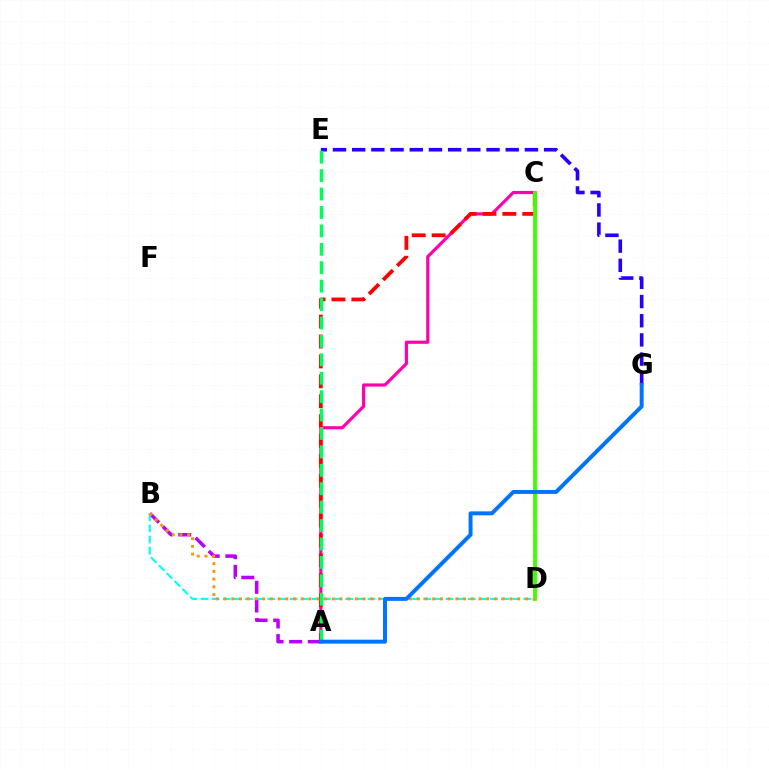{('C', 'D'): [{'color': '#d1ff00', 'line_style': 'dashed', 'thickness': 2.2}, {'color': '#3dff00', 'line_style': 'solid', 'thickness': 2.74}], ('E', 'G'): [{'color': '#2500ff', 'line_style': 'dashed', 'thickness': 2.61}], ('A', 'B'): [{'color': '#b900ff', 'line_style': 'dashed', 'thickness': 2.54}], ('B', 'D'): [{'color': '#00fff6', 'line_style': 'dashed', 'thickness': 1.51}, {'color': '#ff9400', 'line_style': 'dotted', 'thickness': 2.1}], ('A', 'C'): [{'color': '#ff00ac', 'line_style': 'solid', 'thickness': 2.28}, {'color': '#ff0000', 'line_style': 'dashed', 'thickness': 2.7}], ('A', 'E'): [{'color': '#00ff5c', 'line_style': 'dashed', 'thickness': 2.5}], ('A', 'G'): [{'color': '#0074ff', 'line_style': 'solid', 'thickness': 2.85}]}